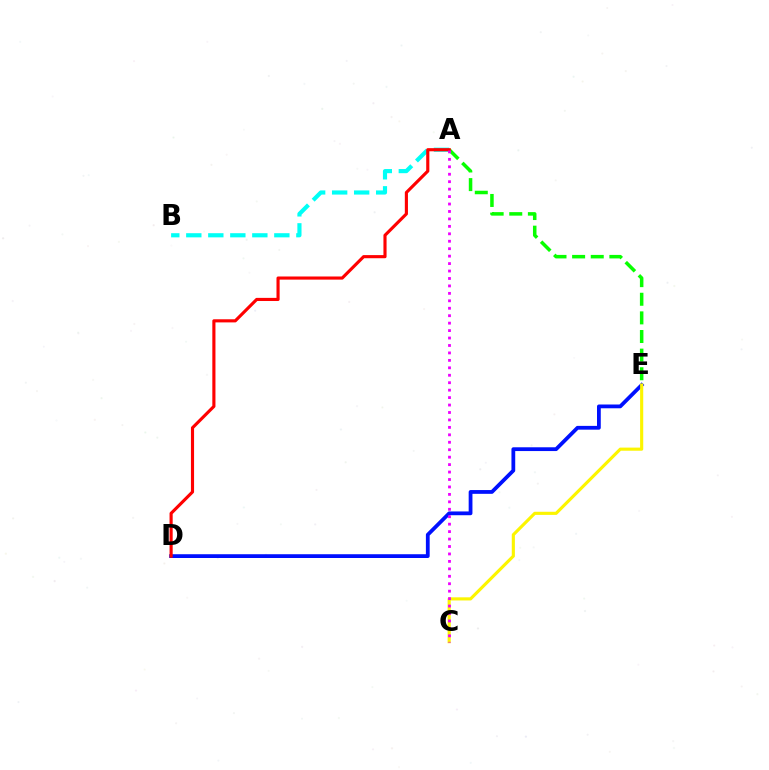{('D', 'E'): [{'color': '#0010ff', 'line_style': 'solid', 'thickness': 2.72}], ('A', 'B'): [{'color': '#00fff6', 'line_style': 'dashed', 'thickness': 2.99}], ('A', 'E'): [{'color': '#08ff00', 'line_style': 'dashed', 'thickness': 2.53}], ('C', 'E'): [{'color': '#fcf500', 'line_style': 'solid', 'thickness': 2.25}], ('A', 'D'): [{'color': '#ff0000', 'line_style': 'solid', 'thickness': 2.25}], ('A', 'C'): [{'color': '#ee00ff', 'line_style': 'dotted', 'thickness': 2.02}]}